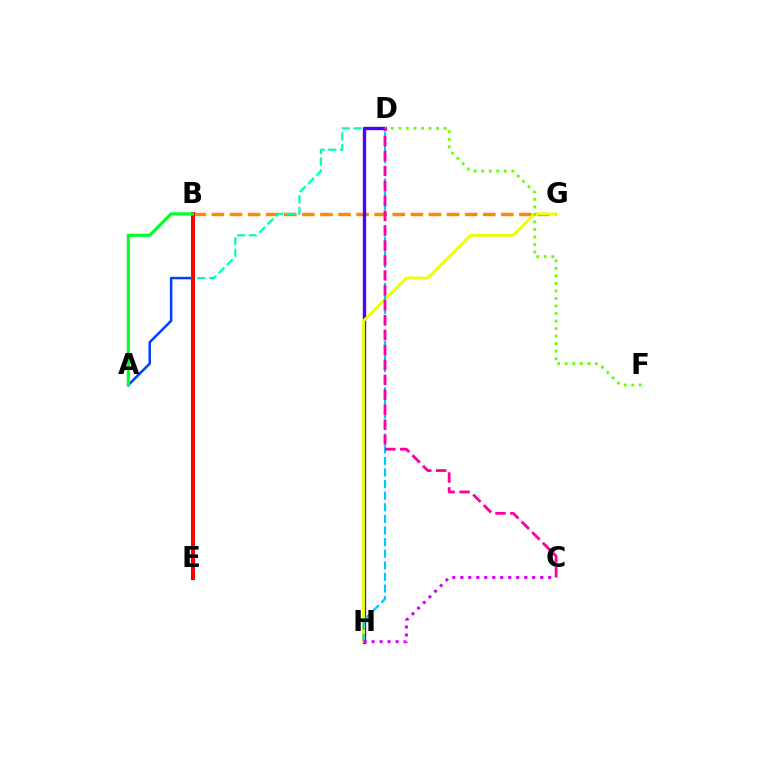{('B', 'G'): [{'color': '#ff8800', 'line_style': 'dashed', 'thickness': 2.46}], ('D', 'E'): [{'color': '#00ffaf', 'line_style': 'dashed', 'thickness': 1.59}], ('A', 'B'): [{'color': '#003fff', 'line_style': 'solid', 'thickness': 1.8}, {'color': '#00ff27', 'line_style': 'solid', 'thickness': 2.26}], ('D', 'H'): [{'color': '#4f00ff', 'line_style': 'solid', 'thickness': 2.42}, {'color': '#00c7ff', 'line_style': 'dashed', 'thickness': 1.58}], ('G', 'H'): [{'color': '#eeff00', 'line_style': 'solid', 'thickness': 2.04}], ('B', 'E'): [{'color': '#ff0000', 'line_style': 'solid', 'thickness': 2.9}], ('C', 'H'): [{'color': '#d600ff', 'line_style': 'dotted', 'thickness': 2.17}], ('D', 'F'): [{'color': '#66ff00', 'line_style': 'dotted', 'thickness': 2.05}], ('C', 'D'): [{'color': '#ff00a0', 'line_style': 'dashed', 'thickness': 2.03}]}